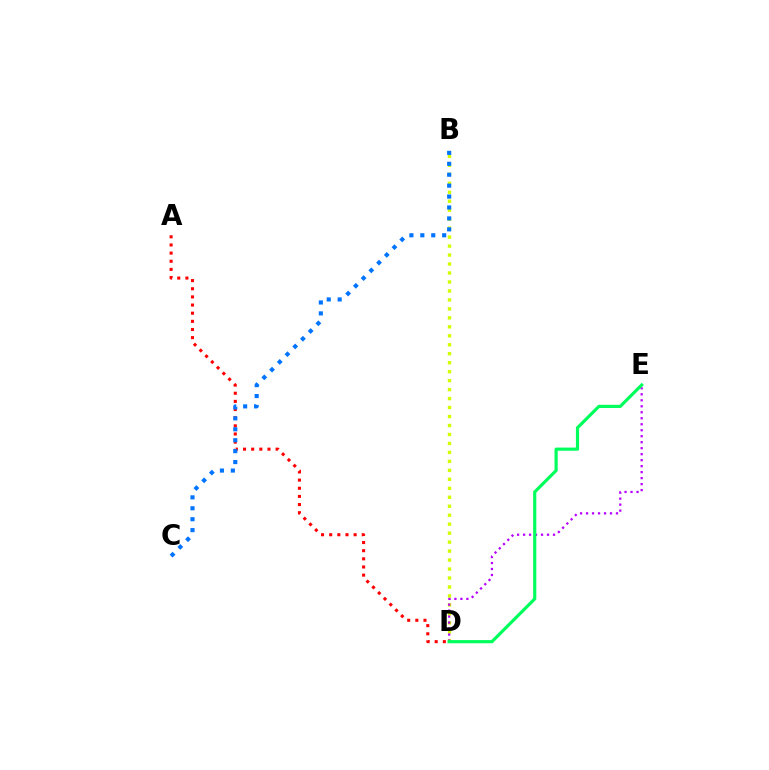{('A', 'D'): [{'color': '#ff0000', 'line_style': 'dotted', 'thickness': 2.21}], ('B', 'D'): [{'color': '#d1ff00', 'line_style': 'dotted', 'thickness': 2.44}], ('D', 'E'): [{'color': '#b900ff', 'line_style': 'dotted', 'thickness': 1.63}, {'color': '#00ff5c', 'line_style': 'solid', 'thickness': 2.28}], ('B', 'C'): [{'color': '#0074ff', 'line_style': 'dotted', 'thickness': 2.97}]}